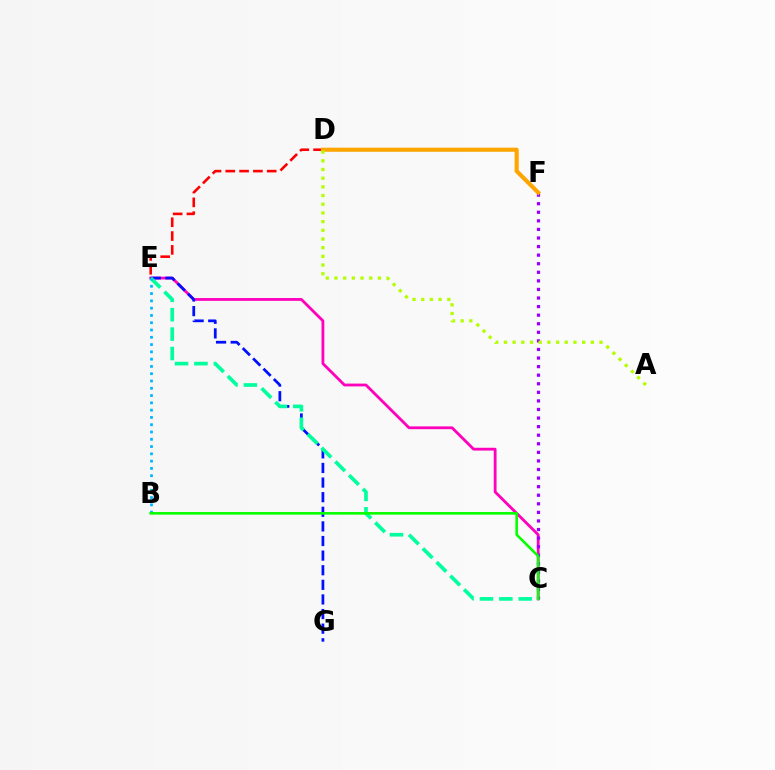{('C', 'E'): [{'color': '#ff00bd', 'line_style': 'solid', 'thickness': 2.02}, {'color': '#00ff9d', 'line_style': 'dashed', 'thickness': 2.64}], ('E', 'G'): [{'color': '#0010ff', 'line_style': 'dashed', 'thickness': 1.98}], ('C', 'F'): [{'color': '#9b00ff', 'line_style': 'dotted', 'thickness': 2.33}], ('D', 'E'): [{'color': '#ff0000', 'line_style': 'dashed', 'thickness': 1.88}], ('B', 'E'): [{'color': '#00b5ff', 'line_style': 'dotted', 'thickness': 1.98}], ('D', 'F'): [{'color': '#ffa500', 'line_style': 'solid', 'thickness': 2.96}], ('B', 'C'): [{'color': '#08ff00', 'line_style': 'solid', 'thickness': 1.87}], ('A', 'D'): [{'color': '#b3ff00', 'line_style': 'dotted', 'thickness': 2.36}]}